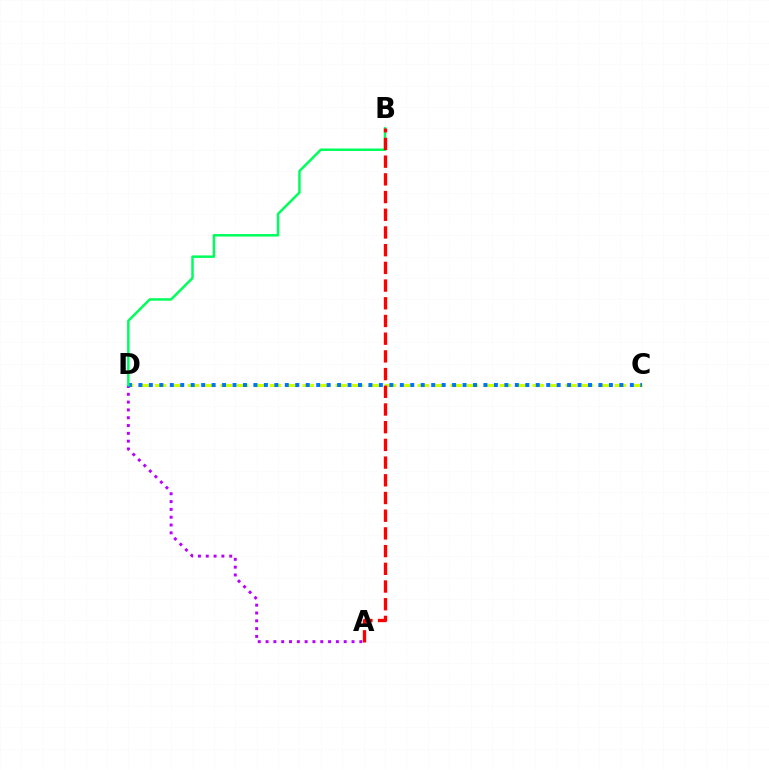{('C', 'D'): [{'color': '#d1ff00', 'line_style': 'dashed', 'thickness': 2.23}, {'color': '#0074ff', 'line_style': 'dotted', 'thickness': 2.84}], ('A', 'D'): [{'color': '#b900ff', 'line_style': 'dotted', 'thickness': 2.12}], ('B', 'D'): [{'color': '#00ff5c', 'line_style': 'solid', 'thickness': 1.79}], ('A', 'B'): [{'color': '#ff0000', 'line_style': 'dashed', 'thickness': 2.4}]}